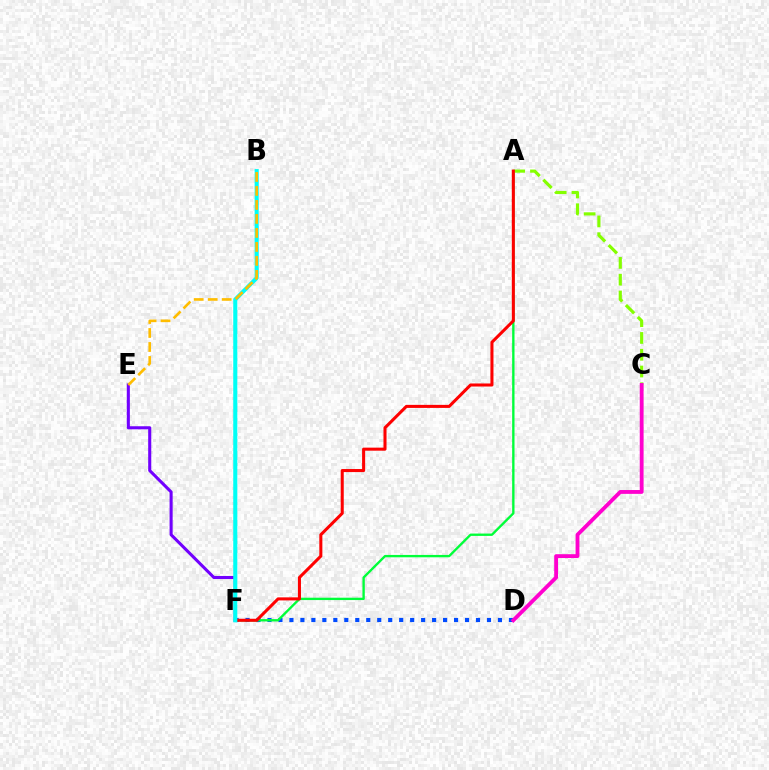{('D', 'F'): [{'color': '#004bff', 'line_style': 'dotted', 'thickness': 2.98}], ('A', 'F'): [{'color': '#00ff39', 'line_style': 'solid', 'thickness': 1.69}, {'color': '#ff0000', 'line_style': 'solid', 'thickness': 2.2}], ('A', 'C'): [{'color': '#84ff00', 'line_style': 'dashed', 'thickness': 2.28}], ('C', 'D'): [{'color': '#ff00cf', 'line_style': 'solid', 'thickness': 2.76}], ('E', 'F'): [{'color': '#7200ff', 'line_style': 'solid', 'thickness': 2.22}], ('B', 'F'): [{'color': '#00fff6', 'line_style': 'solid', 'thickness': 2.93}], ('B', 'E'): [{'color': '#ffbd00', 'line_style': 'dashed', 'thickness': 1.9}]}